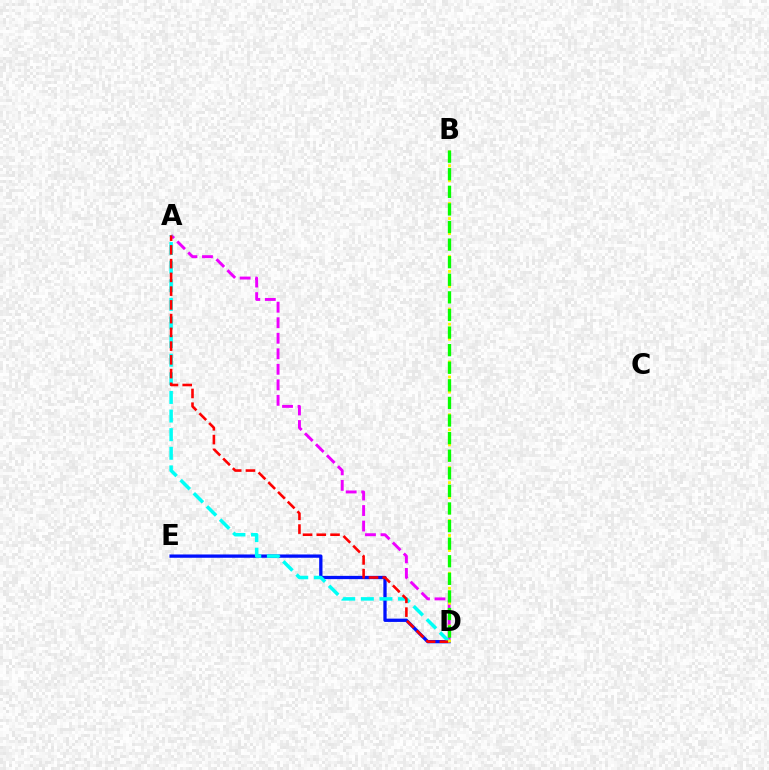{('A', 'D'): [{'color': '#ee00ff', 'line_style': 'dashed', 'thickness': 2.11}, {'color': '#00fff6', 'line_style': 'dashed', 'thickness': 2.53}, {'color': '#ff0000', 'line_style': 'dashed', 'thickness': 1.87}], ('D', 'E'): [{'color': '#0010ff', 'line_style': 'solid', 'thickness': 2.37}], ('B', 'D'): [{'color': '#fcf500', 'line_style': 'dotted', 'thickness': 2.05}, {'color': '#08ff00', 'line_style': 'dashed', 'thickness': 2.39}]}